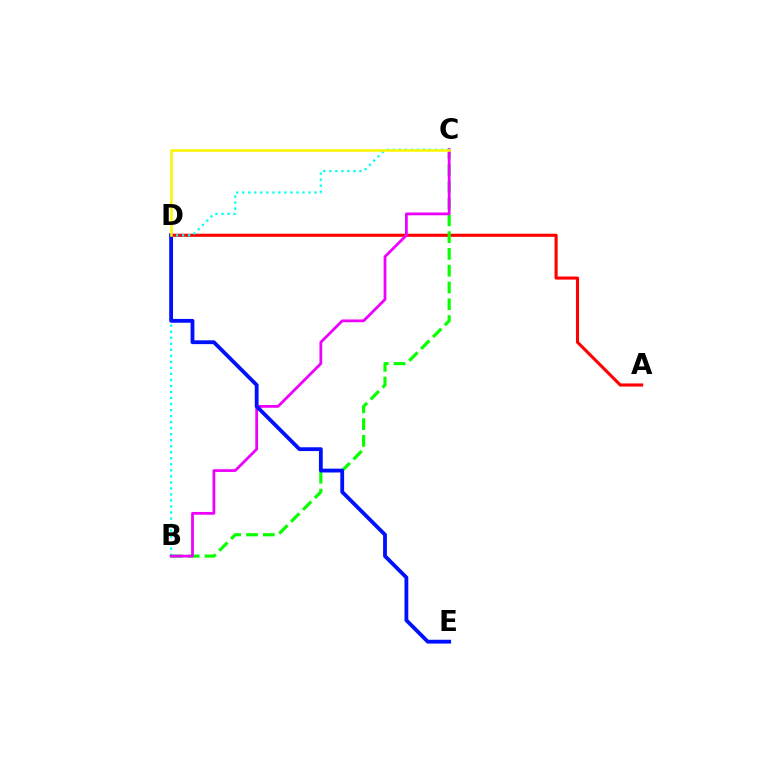{('A', 'D'): [{'color': '#ff0000', 'line_style': 'solid', 'thickness': 2.23}], ('B', 'C'): [{'color': '#00fff6', 'line_style': 'dotted', 'thickness': 1.64}, {'color': '#08ff00', 'line_style': 'dashed', 'thickness': 2.28}, {'color': '#ee00ff', 'line_style': 'solid', 'thickness': 1.99}], ('D', 'E'): [{'color': '#0010ff', 'line_style': 'solid', 'thickness': 2.75}], ('C', 'D'): [{'color': '#fcf500', 'line_style': 'solid', 'thickness': 1.82}]}